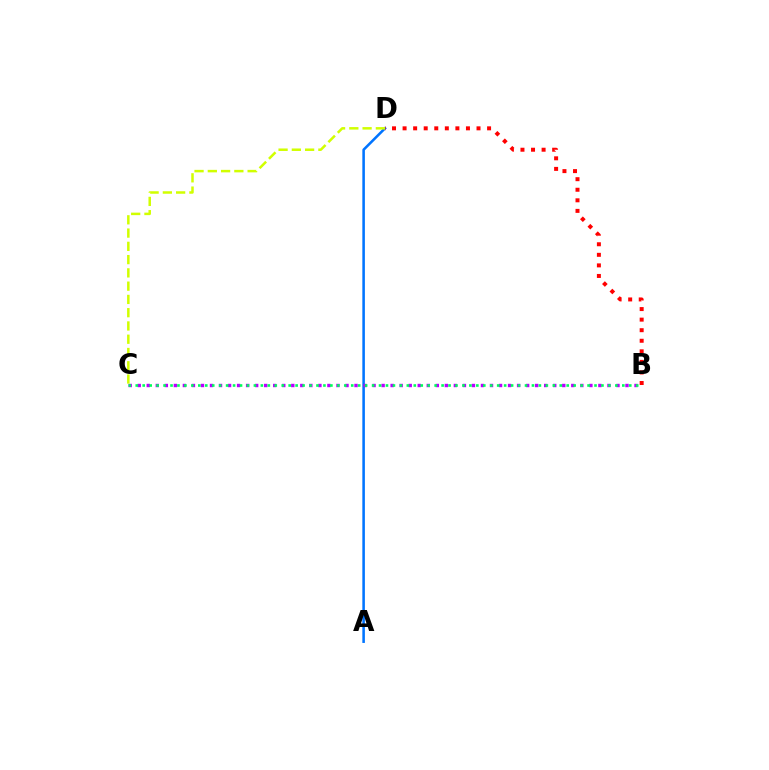{('A', 'D'): [{'color': '#0074ff', 'line_style': 'solid', 'thickness': 1.84}], ('B', 'C'): [{'color': '#b900ff', 'line_style': 'dotted', 'thickness': 2.45}, {'color': '#00ff5c', 'line_style': 'dotted', 'thickness': 1.89}], ('C', 'D'): [{'color': '#d1ff00', 'line_style': 'dashed', 'thickness': 1.8}], ('B', 'D'): [{'color': '#ff0000', 'line_style': 'dotted', 'thickness': 2.87}]}